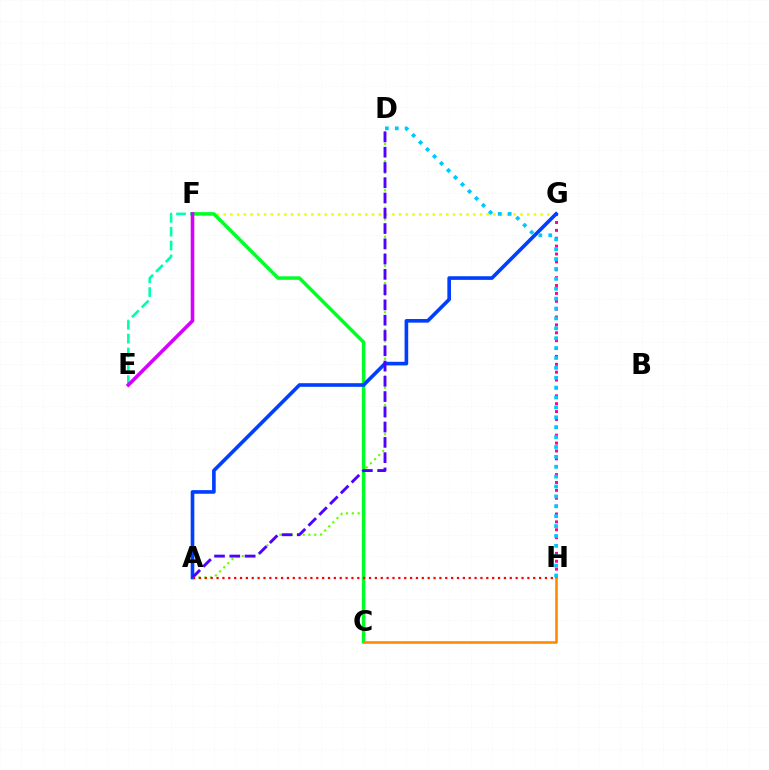{('A', 'D'): [{'color': '#66ff00', 'line_style': 'dotted', 'thickness': 1.58}, {'color': '#4f00ff', 'line_style': 'dashed', 'thickness': 2.07}], ('G', 'H'): [{'color': '#ff00a0', 'line_style': 'dotted', 'thickness': 2.14}], ('F', 'G'): [{'color': '#eeff00', 'line_style': 'dotted', 'thickness': 1.83}], ('E', 'F'): [{'color': '#00ffaf', 'line_style': 'dashed', 'thickness': 1.88}, {'color': '#d600ff', 'line_style': 'solid', 'thickness': 2.58}], ('C', 'F'): [{'color': '#00ff27', 'line_style': 'solid', 'thickness': 2.53}], ('C', 'H'): [{'color': '#ff8800', 'line_style': 'solid', 'thickness': 1.86}], ('A', 'G'): [{'color': '#003fff', 'line_style': 'solid', 'thickness': 2.61}], ('D', 'H'): [{'color': '#00c7ff', 'line_style': 'dotted', 'thickness': 2.69}], ('A', 'H'): [{'color': '#ff0000', 'line_style': 'dotted', 'thickness': 1.59}]}